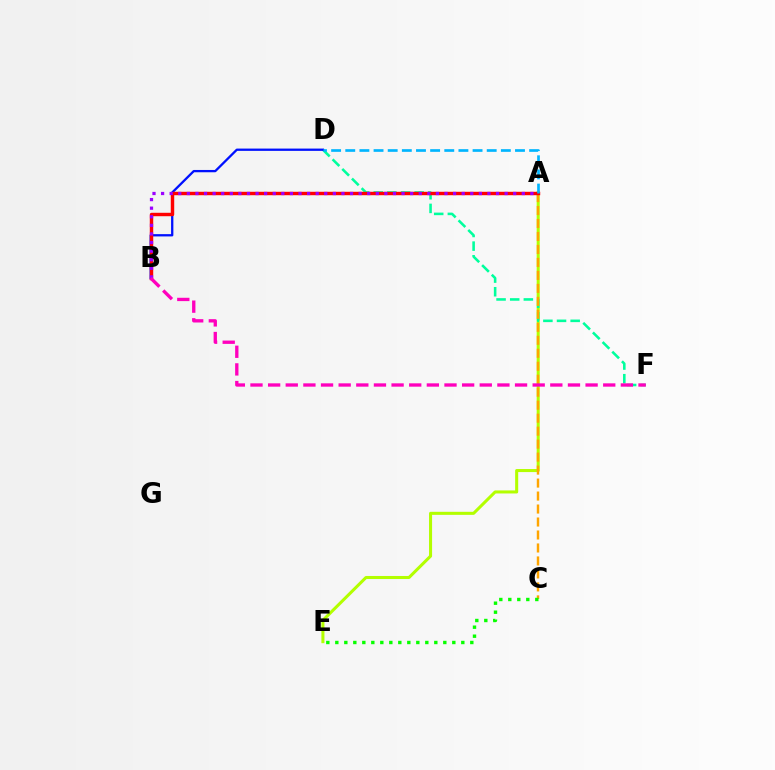{('A', 'E'): [{'color': '#b3ff00', 'line_style': 'solid', 'thickness': 2.19}], ('D', 'F'): [{'color': '#00ff9d', 'line_style': 'dashed', 'thickness': 1.85}], ('A', 'C'): [{'color': '#ffa500', 'line_style': 'dashed', 'thickness': 1.76}], ('B', 'D'): [{'color': '#0010ff', 'line_style': 'solid', 'thickness': 1.65}], ('C', 'E'): [{'color': '#08ff00', 'line_style': 'dotted', 'thickness': 2.45}], ('A', 'B'): [{'color': '#ff0000', 'line_style': 'solid', 'thickness': 2.47}, {'color': '#9b00ff', 'line_style': 'dotted', 'thickness': 2.33}], ('A', 'D'): [{'color': '#00b5ff', 'line_style': 'dashed', 'thickness': 1.92}], ('B', 'F'): [{'color': '#ff00bd', 'line_style': 'dashed', 'thickness': 2.4}]}